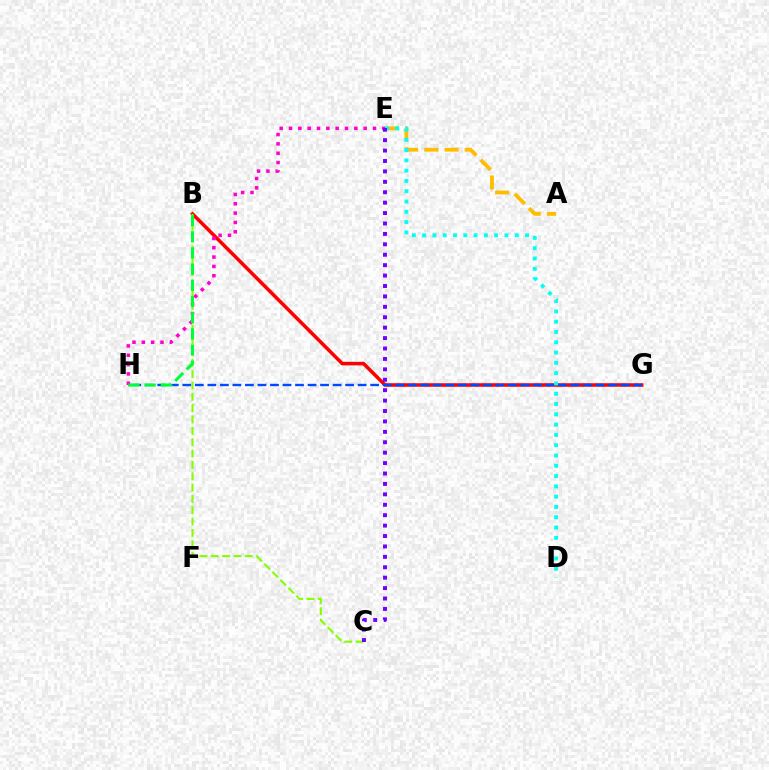{('B', 'G'): [{'color': '#ff0000', 'line_style': 'solid', 'thickness': 2.54}], ('G', 'H'): [{'color': '#004bff', 'line_style': 'dashed', 'thickness': 1.7}], ('A', 'E'): [{'color': '#ffbd00', 'line_style': 'dashed', 'thickness': 2.75}], ('B', 'C'): [{'color': '#84ff00', 'line_style': 'dashed', 'thickness': 1.54}], ('E', 'H'): [{'color': '#ff00cf', 'line_style': 'dotted', 'thickness': 2.54}], ('D', 'E'): [{'color': '#00fff6', 'line_style': 'dotted', 'thickness': 2.8}], ('B', 'H'): [{'color': '#00ff39', 'line_style': 'dashed', 'thickness': 2.2}], ('C', 'E'): [{'color': '#7200ff', 'line_style': 'dotted', 'thickness': 2.83}]}